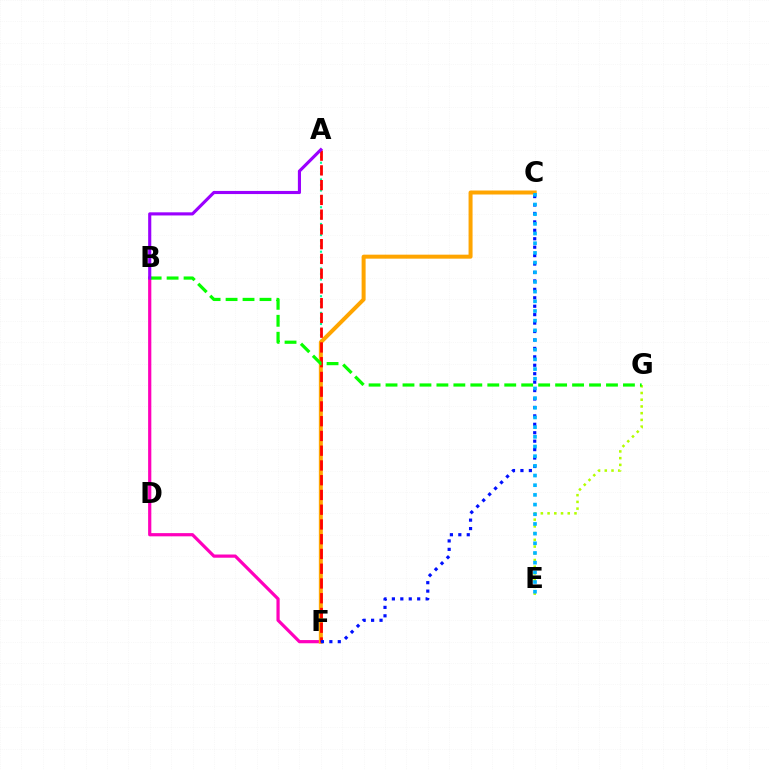{('A', 'F'): [{'color': '#00ff9d', 'line_style': 'dotted', 'thickness': 1.51}, {'color': '#ff0000', 'line_style': 'dashed', 'thickness': 2.0}], ('B', 'F'): [{'color': '#ff00bd', 'line_style': 'solid', 'thickness': 2.31}], ('C', 'F'): [{'color': '#ffa500', 'line_style': 'solid', 'thickness': 2.88}, {'color': '#0010ff', 'line_style': 'dotted', 'thickness': 2.29}], ('E', 'G'): [{'color': '#b3ff00', 'line_style': 'dotted', 'thickness': 1.83}], ('C', 'E'): [{'color': '#00b5ff', 'line_style': 'dotted', 'thickness': 2.63}], ('B', 'G'): [{'color': '#08ff00', 'line_style': 'dashed', 'thickness': 2.3}], ('A', 'B'): [{'color': '#9b00ff', 'line_style': 'solid', 'thickness': 2.25}]}